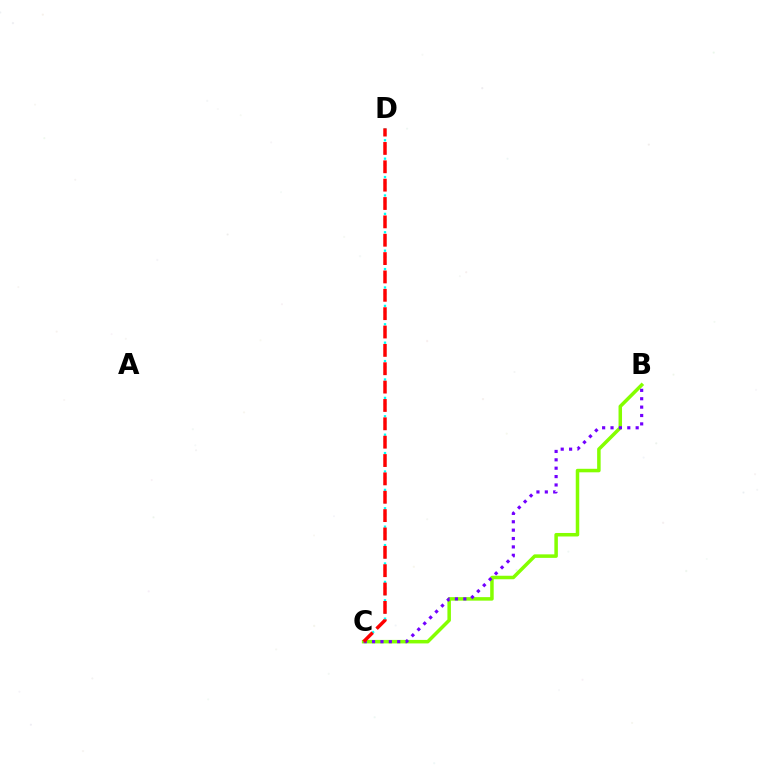{('B', 'C'): [{'color': '#84ff00', 'line_style': 'solid', 'thickness': 2.53}, {'color': '#7200ff', 'line_style': 'dotted', 'thickness': 2.28}], ('C', 'D'): [{'color': '#00fff6', 'line_style': 'dotted', 'thickness': 1.67}, {'color': '#ff0000', 'line_style': 'dashed', 'thickness': 2.49}]}